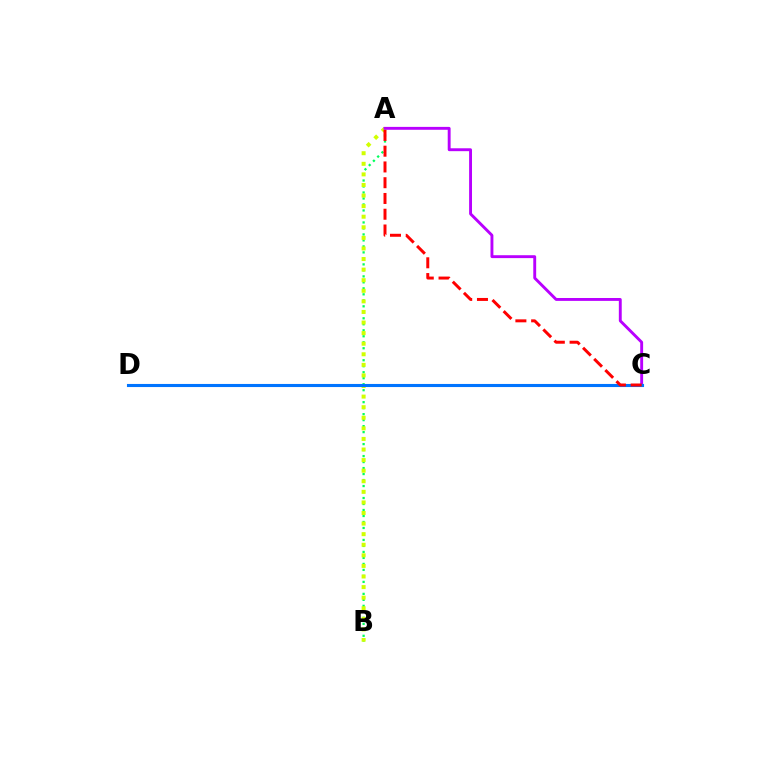{('A', 'B'): [{'color': '#00ff5c', 'line_style': 'dotted', 'thickness': 1.63}, {'color': '#d1ff00', 'line_style': 'dotted', 'thickness': 2.88}], ('A', 'C'): [{'color': '#b900ff', 'line_style': 'solid', 'thickness': 2.08}, {'color': '#ff0000', 'line_style': 'dashed', 'thickness': 2.14}], ('C', 'D'): [{'color': '#0074ff', 'line_style': 'solid', 'thickness': 2.23}]}